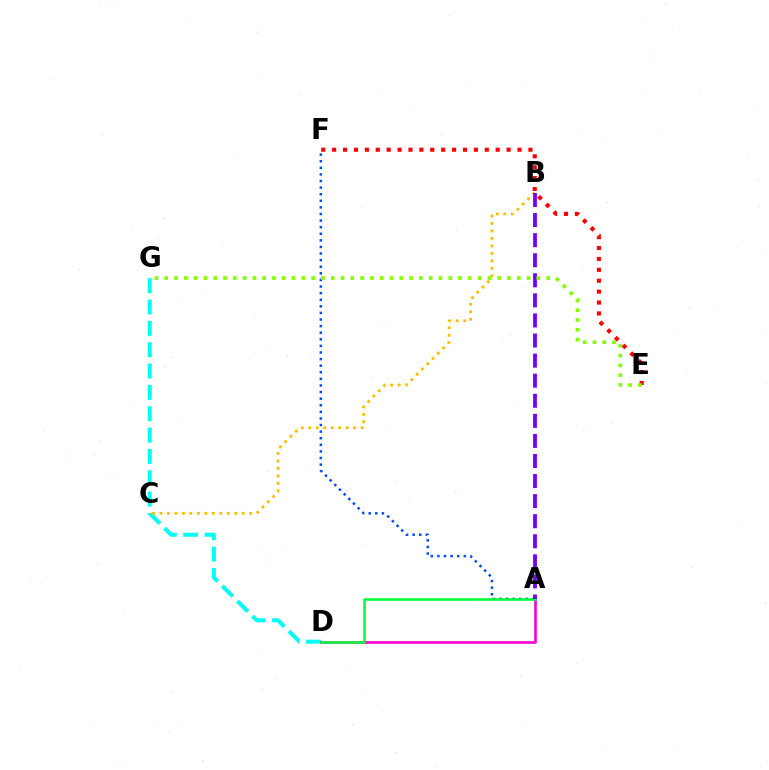{('D', 'G'): [{'color': '#00fff6', 'line_style': 'dashed', 'thickness': 2.9}], ('B', 'C'): [{'color': '#ffbd00', 'line_style': 'dotted', 'thickness': 2.03}], ('A', 'D'): [{'color': '#ff00cf', 'line_style': 'solid', 'thickness': 1.9}, {'color': '#00ff39', 'line_style': 'solid', 'thickness': 1.83}], ('E', 'F'): [{'color': '#ff0000', 'line_style': 'dotted', 'thickness': 2.96}], ('A', 'F'): [{'color': '#004bff', 'line_style': 'dotted', 'thickness': 1.79}], ('A', 'B'): [{'color': '#7200ff', 'line_style': 'dashed', 'thickness': 2.73}], ('E', 'G'): [{'color': '#84ff00', 'line_style': 'dotted', 'thickness': 2.66}]}